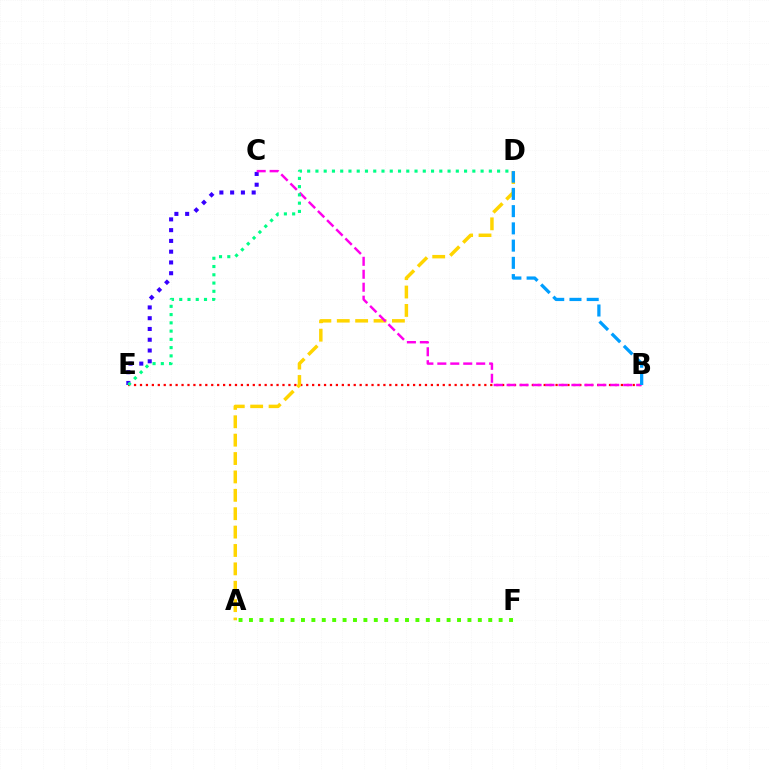{('B', 'E'): [{'color': '#ff0000', 'line_style': 'dotted', 'thickness': 1.61}], ('A', 'D'): [{'color': '#ffd500', 'line_style': 'dashed', 'thickness': 2.5}], ('C', 'E'): [{'color': '#3700ff', 'line_style': 'dotted', 'thickness': 2.93}], ('A', 'F'): [{'color': '#4fff00', 'line_style': 'dotted', 'thickness': 2.83}], ('B', 'C'): [{'color': '#ff00ed', 'line_style': 'dashed', 'thickness': 1.76}], ('D', 'E'): [{'color': '#00ff86', 'line_style': 'dotted', 'thickness': 2.24}], ('B', 'D'): [{'color': '#009eff', 'line_style': 'dashed', 'thickness': 2.34}]}